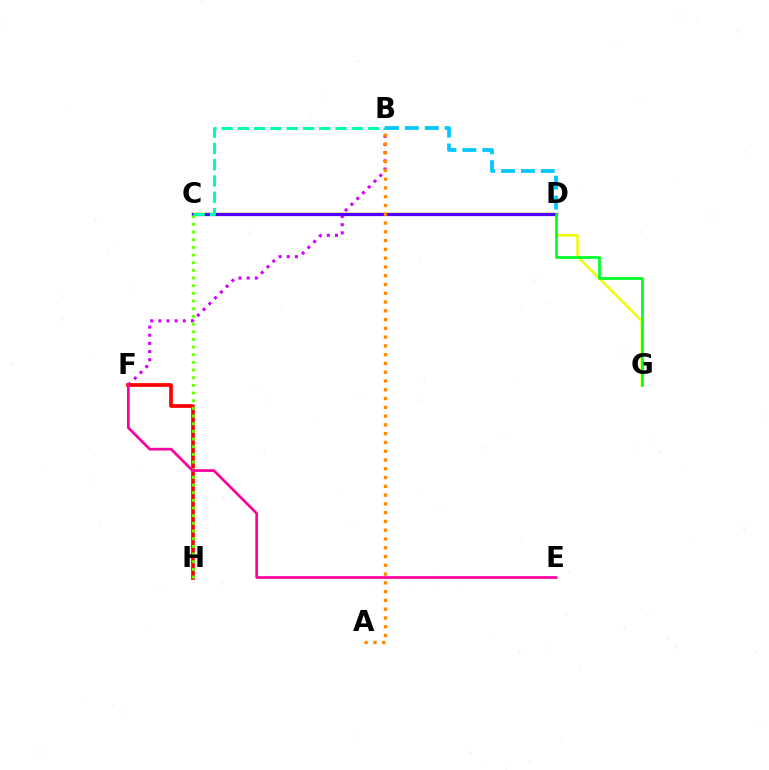{('C', 'G'): [{'color': '#eeff00', 'line_style': 'solid', 'thickness': 1.77}], ('B', 'F'): [{'color': '#d600ff', 'line_style': 'dotted', 'thickness': 2.22}], ('C', 'D'): [{'color': '#003fff', 'line_style': 'solid', 'thickness': 1.81}, {'color': '#4f00ff', 'line_style': 'solid', 'thickness': 2.33}], ('D', 'G'): [{'color': '#00ff27', 'line_style': 'solid', 'thickness': 1.97}], ('A', 'B'): [{'color': '#ff8800', 'line_style': 'dotted', 'thickness': 2.38}], ('F', 'H'): [{'color': '#ff0000', 'line_style': 'solid', 'thickness': 2.67}], ('B', 'D'): [{'color': '#00c7ff', 'line_style': 'dashed', 'thickness': 2.7}], ('C', 'H'): [{'color': '#66ff00', 'line_style': 'dotted', 'thickness': 2.08}], ('B', 'C'): [{'color': '#00ffaf', 'line_style': 'dashed', 'thickness': 2.21}], ('E', 'F'): [{'color': '#ff00a0', 'line_style': 'solid', 'thickness': 1.95}]}